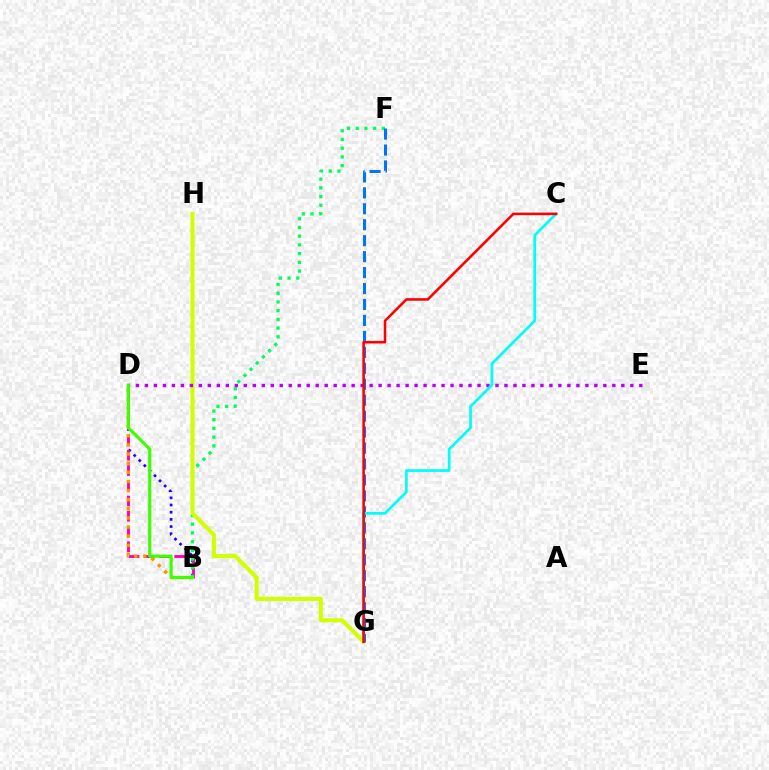{('B', 'D'): [{'color': '#2500ff', 'line_style': 'dotted', 'thickness': 1.95}, {'color': '#ff00ac', 'line_style': 'dashed', 'thickness': 2.07}, {'color': '#ff9400', 'line_style': 'dotted', 'thickness': 2.48}, {'color': '#3dff00', 'line_style': 'solid', 'thickness': 2.28}], ('B', 'F'): [{'color': '#00ff5c', 'line_style': 'dotted', 'thickness': 2.37}], ('G', 'H'): [{'color': '#d1ff00', 'line_style': 'solid', 'thickness': 2.94}], ('F', 'G'): [{'color': '#0074ff', 'line_style': 'dashed', 'thickness': 2.17}], ('D', 'E'): [{'color': '#b900ff', 'line_style': 'dotted', 'thickness': 2.44}], ('C', 'G'): [{'color': '#00fff6', 'line_style': 'solid', 'thickness': 1.97}, {'color': '#ff0000', 'line_style': 'solid', 'thickness': 1.85}]}